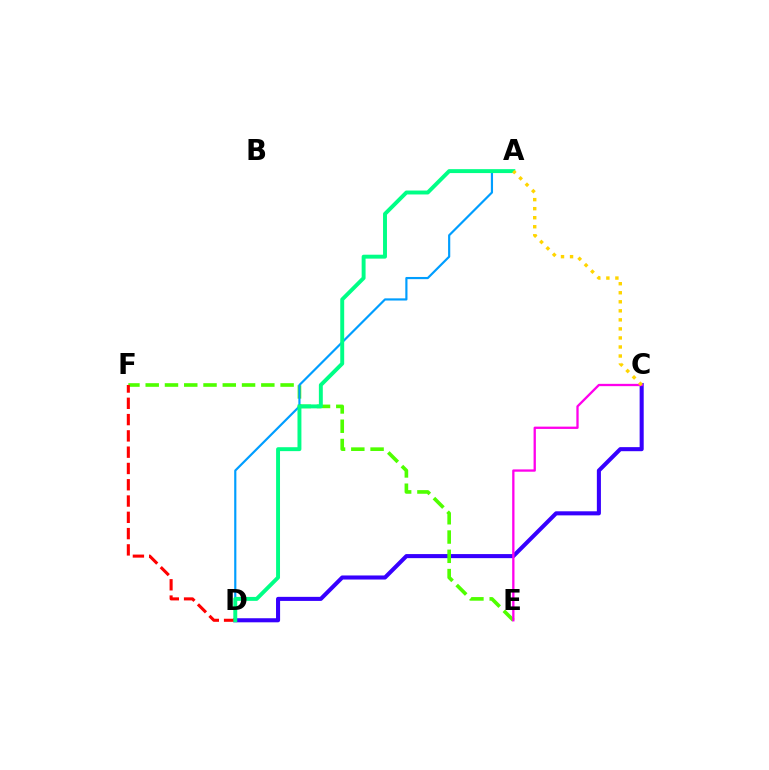{('C', 'D'): [{'color': '#3700ff', 'line_style': 'solid', 'thickness': 2.93}], ('E', 'F'): [{'color': '#4fff00', 'line_style': 'dashed', 'thickness': 2.62}], ('D', 'F'): [{'color': '#ff0000', 'line_style': 'dashed', 'thickness': 2.21}], ('C', 'E'): [{'color': '#ff00ed', 'line_style': 'solid', 'thickness': 1.66}], ('A', 'D'): [{'color': '#009eff', 'line_style': 'solid', 'thickness': 1.57}, {'color': '#00ff86', 'line_style': 'solid', 'thickness': 2.82}], ('A', 'C'): [{'color': '#ffd500', 'line_style': 'dotted', 'thickness': 2.46}]}